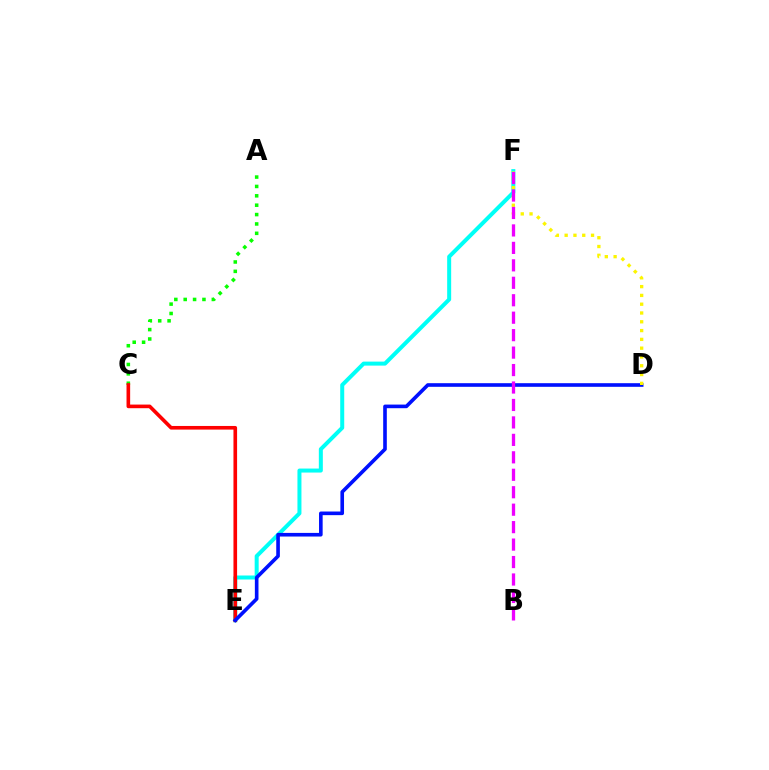{('A', 'C'): [{'color': '#08ff00', 'line_style': 'dotted', 'thickness': 2.55}], ('E', 'F'): [{'color': '#00fff6', 'line_style': 'solid', 'thickness': 2.88}], ('C', 'E'): [{'color': '#ff0000', 'line_style': 'solid', 'thickness': 2.61}], ('D', 'E'): [{'color': '#0010ff', 'line_style': 'solid', 'thickness': 2.61}], ('D', 'F'): [{'color': '#fcf500', 'line_style': 'dotted', 'thickness': 2.39}], ('B', 'F'): [{'color': '#ee00ff', 'line_style': 'dashed', 'thickness': 2.37}]}